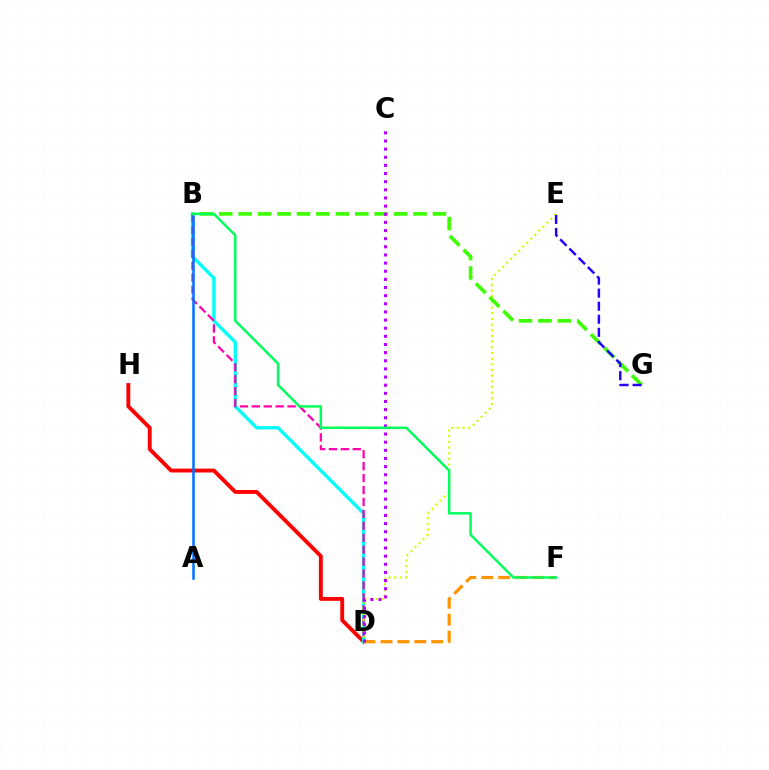{('D', 'H'): [{'color': '#ff0000', 'line_style': 'solid', 'thickness': 2.79}], ('B', 'D'): [{'color': '#00fff6', 'line_style': 'solid', 'thickness': 2.39}, {'color': '#ff00ac', 'line_style': 'dashed', 'thickness': 1.62}], ('D', 'E'): [{'color': '#d1ff00', 'line_style': 'dotted', 'thickness': 1.54}], ('D', 'F'): [{'color': '#ff9400', 'line_style': 'dashed', 'thickness': 2.3}], ('A', 'B'): [{'color': '#0074ff', 'line_style': 'solid', 'thickness': 1.83}], ('B', 'G'): [{'color': '#3dff00', 'line_style': 'dashed', 'thickness': 2.64}], ('C', 'D'): [{'color': '#b900ff', 'line_style': 'dotted', 'thickness': 2.21}], ('E', 'G'): [{'color': '#2500ff', 'line_style': 'dashed', 'thickness': 1.77}], ('B', 'F'): [{'color': '#00ff5c', 'line_style': 'solid', 'thickness': 1.79}]}